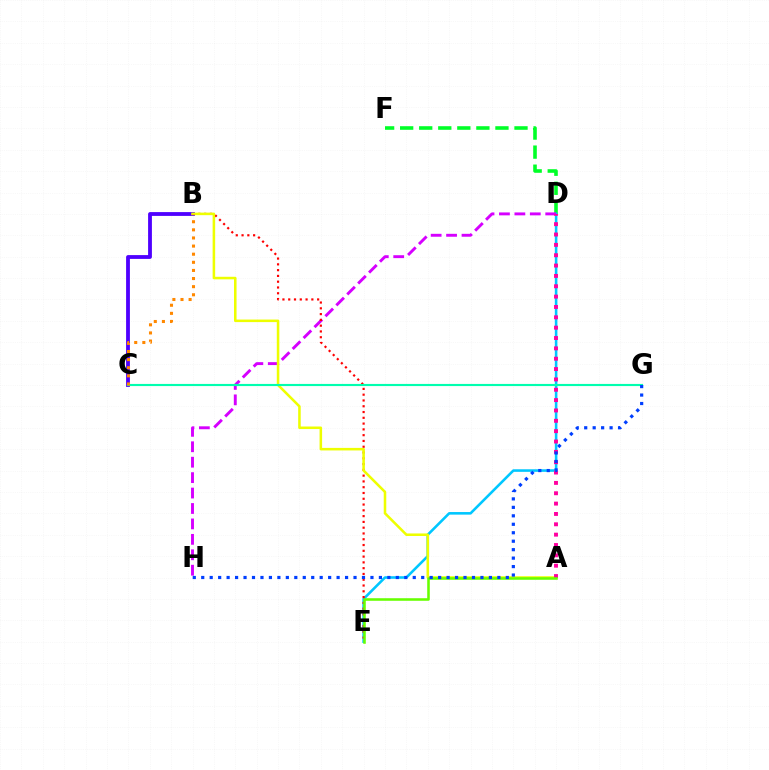{('D', 'F'): [{'color': '#00ff27', 'line_style': 'dashed', 'thickness': 2.59}], ('D', 'E'): [{'color': '#00c7ff', 'line_style': 'solid', 'thickness': 1.86}], ('D', 'H'): [{'color': '#d600ff', 'line_style': 'dashed', 'thickness': 2.1}], ('B', 'E'): [{'color': '#ff0000', 'line_style': 'dotted', 'thickness': 1.57}], ('B', 'C'): [{'color': '#4f00ff', 'line_style': 'solid', 'thickness': 2.75}, {'color': '#ff8800', 'line_style': 'dotted', 'thickness': 2.2}], ('A', 'B'): [{'color': '#eeff00', 'line_style': 'solid', 'thickness': 1.83}], ('A', 'D'): [{'color': '#ff00a0', 'line_style': 'dotted', 'thickness': 2.81}], ('A', 'E'): [{'color': '#66ff00', 'line_style': 'solid', 'thickness': 1.85}], ('C', 'G'): [{'color': '#00ffaf', 'line_style': 'solid', 'thickness': 1.54}], ('G', 'H'): [{'color': '#003fff', 'line_style': 'dotted', 'thickness': 2.3}]}